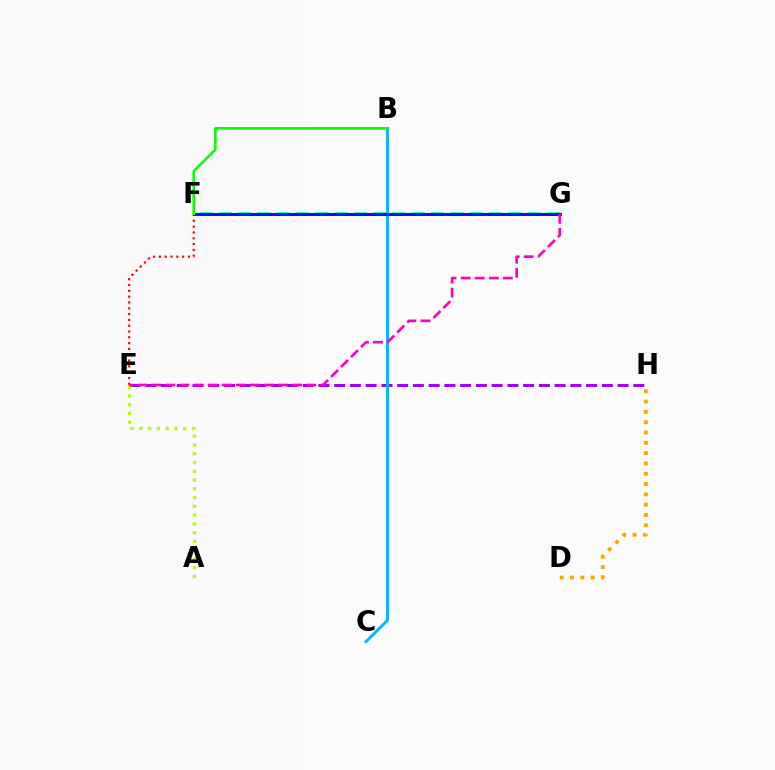{('E', 'F'): [{'color': '#ff0000', 'line_style': 'dotted', 'thickness': 1.58}], ('E', 'H'): [{'color': '#9b00ff', 'line_style': 'dashed', 'thickness': 2.14}], ('B', 'C'): [{'color': '#00b5ff', 'line_style': 'solid', 'thickness': 2.05}], ('F', 'G'): [{'color': '#00ff9d', 'line_style': 'dashed', 'thickness': 2.62}, {'color': '#0010ff', 'line_style': 'solid', 'thickness': 2.13}], ('D', 'H'): [{'color': '#ffa500', 'line_style': 'dotted', 'thickness': 2.8}], ('A', 'E'): [{'color': '#b3ff00', 'line_style': 'dotted', 'thickness': 2.38}], ('B', 'F'): [{'color': '#08ff00', 'line_style': 'solid', 'thickness': 1.9}], ('E', 'G'): [{'color': '#ff00bd', 'line_style': 'dashed', 'thickness': 1.91}]}